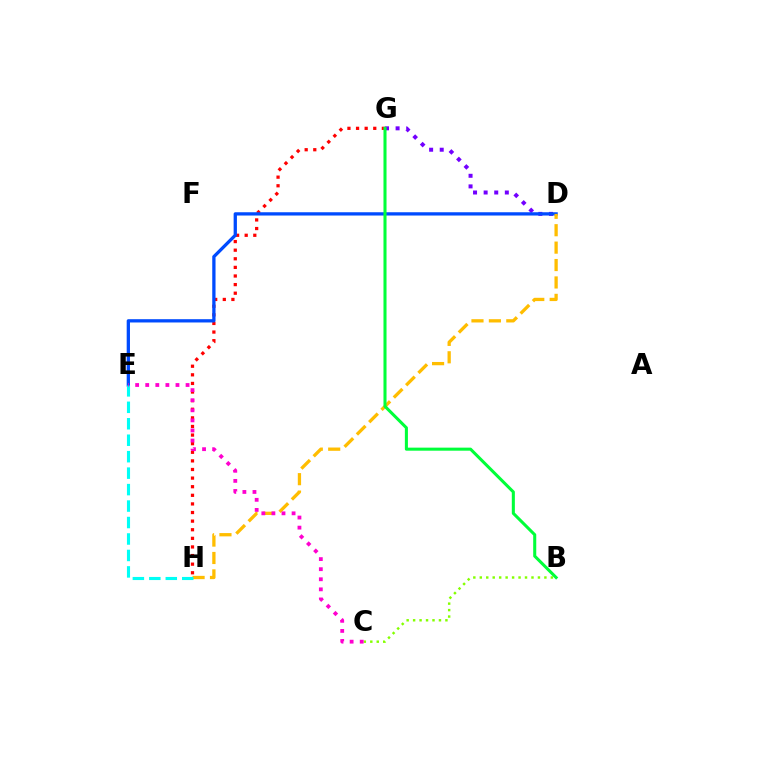{('G', 'H'): [{'color': '#ff0000', 'line_style': 'dotted', 'thickness': 2.34}], ('D', 'G'): [{'color': '#7200ff', 'line_style': 'dotted', 'thickness': 2.88}], ('D', 'E'): [{'color': '#004bff', 'line_style': 'solid', 'thickness': 2.37}], ('B', 'C'): [{'color': '#84ff00', 'line_style': 'dotted', 'thickness': 1.76}], ('D', 'H'): [{'color': '#ffbd00', 'line_style': 'dashed', 'thickness': 2.37}], ('B', 'G'): [{'color': '#00ff39', 'line_style': 'solid', 'thickness': 2.2}], ('E', 'H'): [{'color': '#00fff6', 'line_style': 'dashed', 'thickness': 2.24}], ('C', 'E'): [{'color': '#ff00cf', 'line_style': 'dotted', 'thickness': 2.74}]}